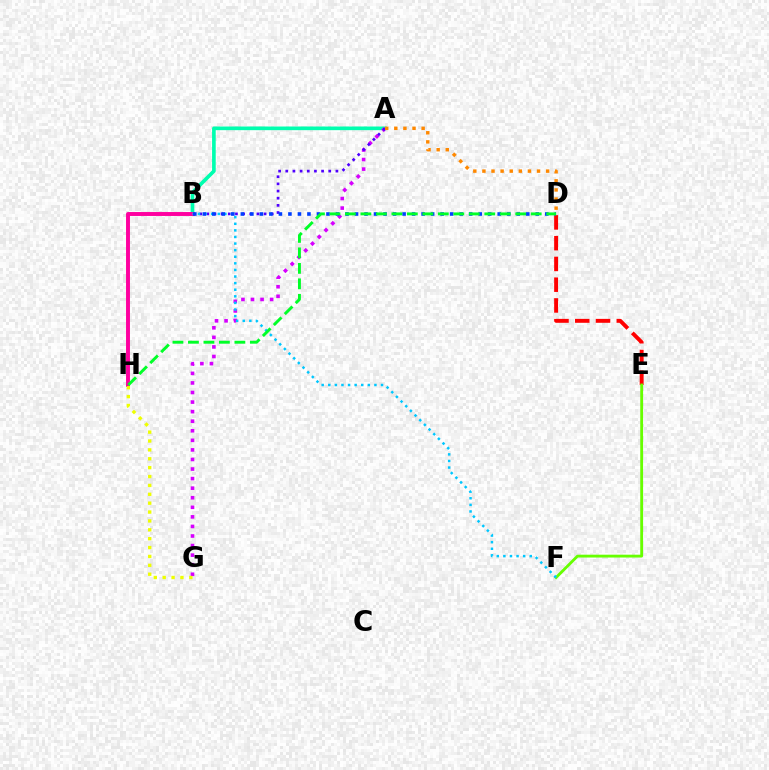{('A', 'B'): [{'color': '#00ffaf', 'line_style': 'solid', 'thickness': 2.63}, {'color': '#4f00ff', 'line_style': 'dotted', 'thickness': 1.95}], ('A', 'G'): [{'color': '#d600ff', 'line_style': 'dotted', 'thickness': 2.6}], ('A', 'D'): [{'color': '#ff8800', 'line_style': 'dotted', 'thickness': 2.47}], ('D', 'E'): [{'color': '#ff0000', 'line_style': 'dashed', 'thickness': 2.82}], ('B', 'H'): [{'color': '#ff00a0', 'line_style': 'solid', 'thickness': 2.83}], ('E', 'F'): [{'color': '#66ff00', 'line_style': 'solid', 'thickness': 2.04}], ('B', 'F'): [{'color': '#00c7ff', 'line_style': 'dotted', 'thickness': 1.79}], ('B', 'D'): [{'color': '#003fff', 'line_style': 'dotted', 'thickness': 2.58}], ('G', 'H'): [{'color': '#eeff00', 'line_style': 'dotted', 'thickness': 2.41}], ('D', 'H'): [{'color': '#00ff27', 'line_style': 'dashed', 'thickness': 2.1}]}